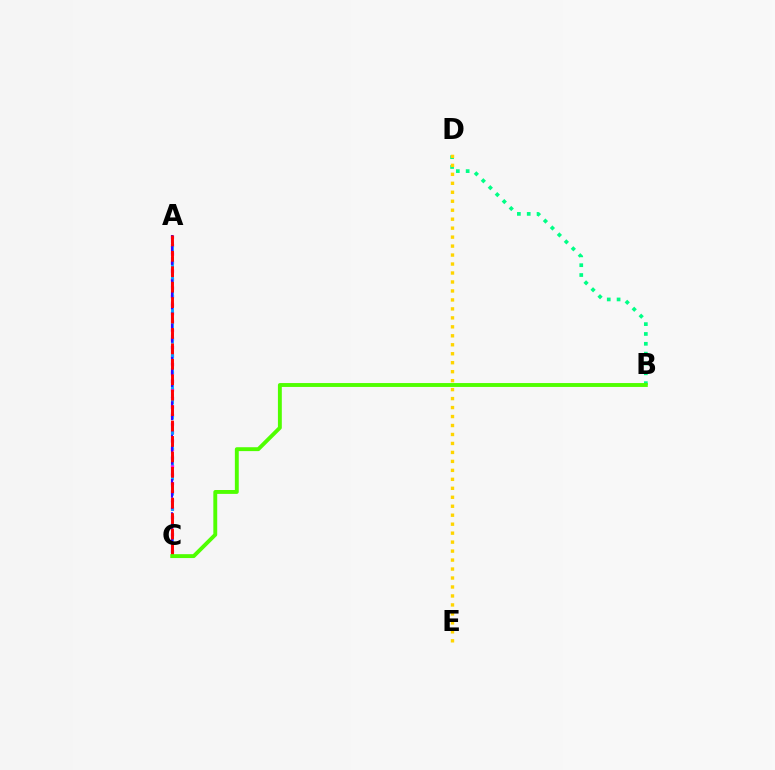{('B', 'D'): [{'color': '#00ff86', 'line_style': 'dotted', 'thickness': 2.67}], ('A', 'C'): [{'color': '#ff00ed', 'line_style': 'dotted', 'thickness': 2.31}, {'color': '#009eff', 'line_style': 'dashed', 'thickness': 2.07}, {'color': '#3700ff', 'line_style': 'dashed', 'thickness': 1.51}, {'color': '#ff0000', 'line_style': 'dashed', 'thickness': 2.1}], ('D', 'E'): [{'color': '#ffd500', 'line_style': 'dotted', 'thickness': 2.44}], ('B', 'C'): [{'color': '#4fff00', 'line_style': 'solid', 'thickness': 2.8}]}